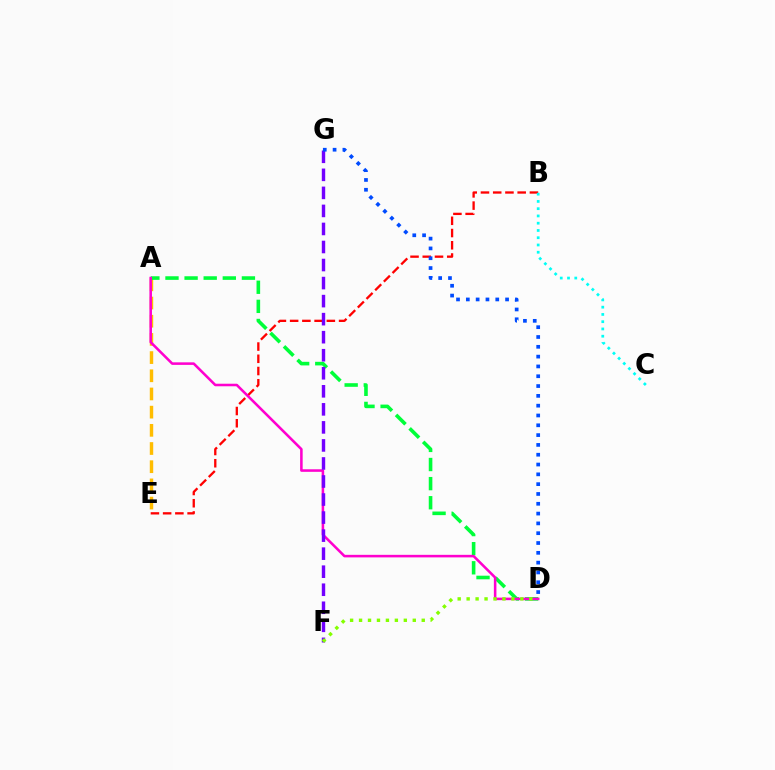{('A', 'E'): [{'color': '#ffbd00', 'line_style': 'dashed', 'thickness': 2.47}], ('A', 'D'): [{'color': '#00ff39', 'line_style': 'dashed', 'thickness': 2.6}, {'color': '#ff00cf', 'line_style': 'solid', 'thickness': 1.84}], ('B', 'E'): [{'color': '#ff0000', 'line_style': 'dashed', 'thickness': 1.66}], ('F', 'G'): [{'color': '#7200ff', 'line_style': 'dashed', 'thickness': 2.45}], ('B', 'C'): [{'color': '#00fff6', 'line_style': 'dotted', 'thickness': 1.97}], ('D', 'F'): [{'color': '#84ff00', 'line_style': 'dotted', 'thickness': 2.43}], ('D', 'G'): [{'color': '#004bff', 'line_style': 'dotted', 'thickness': 2.67}]}